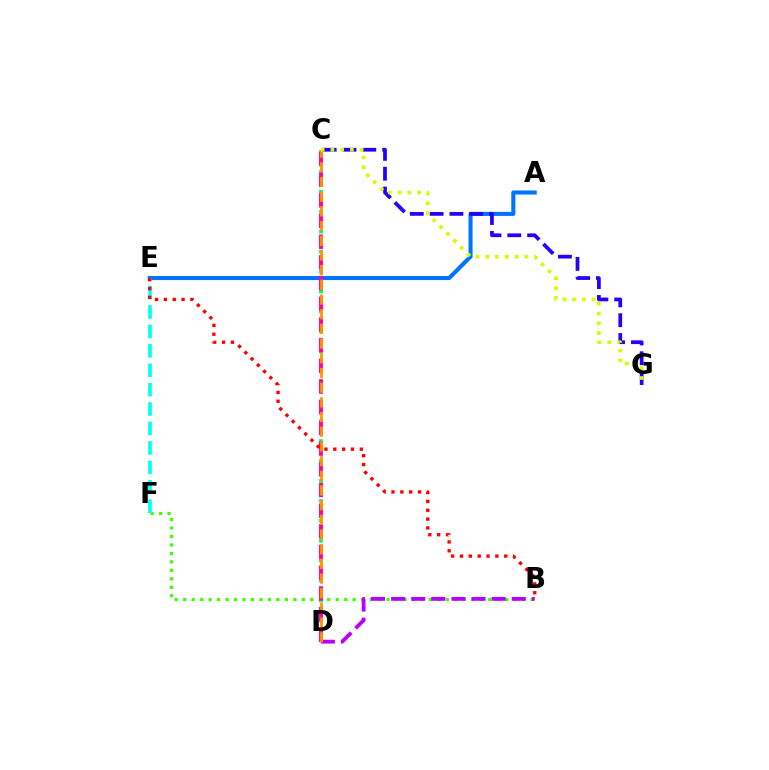{('C', 'D'): [{'color': '#00ff5c', 'line_style': 'dotted', 'thickness': 2.71}, {'color': '#ff00ac', 'line_style': 'dashed', 'thickness': 2.81}, {'color': '#ff9400', 'line_style': 'dashed', 'thickness': 2.0}], ('B', 'F'): [{'color': '#3dff00', 'line_style': 'dotted', 'thickness': 2.3}], ('A', 'E'): [{'color': '#0074ff', 'line_style': 'solid', 'thickness': 2.93}], ('B', 'D'): [{'color': '#b900ff', 'line_style': 'dashed', 'thickness': 2.73}], ('C', 'G'): [{'color': '#2500ff', 'line_style': 'dashed', 'thickness': 2.69}, {'color': '#d1ff00', 'line_style': 'dotted', 'thickness': 2.65}], ('E', 'F'): [{'color': '#00fff6', 'line_style': 'dashed', 'thickness': 2.64}], ('B', 'E'): [{'color': '#ff0000', 'line_style': 'dotted', 'thickness': 2.4}]}